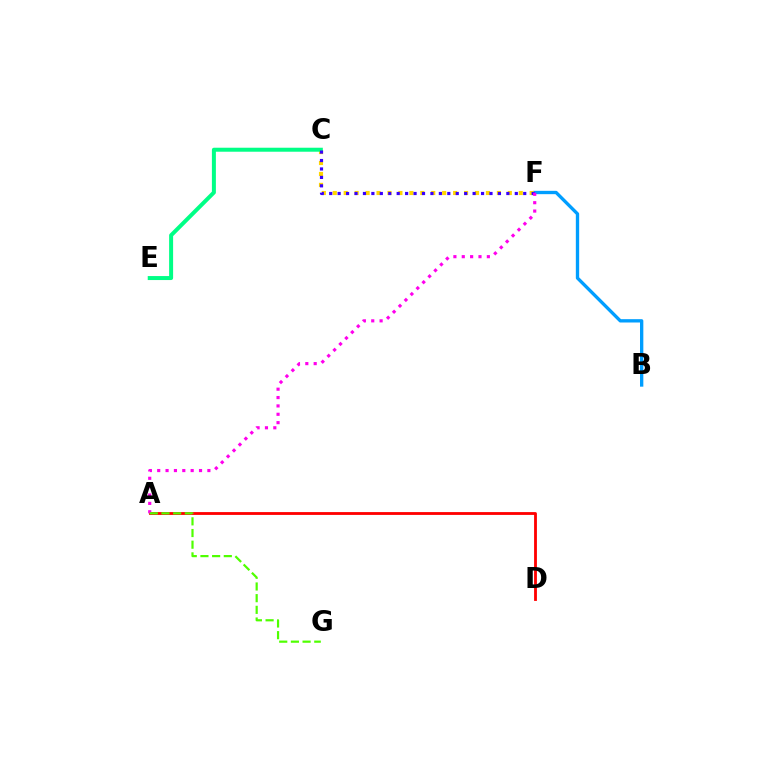{('B', 'F'): [{'color': '#009eff', 'line_style': 'solid', 'thickness': 2.4}], ('A', 'D'): [{'color': '#ff0000', 'line_style': 'solid', 'thickness': 2.03}], ('C', 'F'): [{'color': '#ffd500', 'line_style': 'dotted', 'thickness': 2.97}, {'color': '#3700ff', 'line_style': 'dotted', 'thickness': 2.29}], ('C', 'E'): [{'color': '#00ff86', 'line_style': 'solid', 'thickness': 2.87}], ('A', 'F'): [{'color': '#ff00ed', 'line_style': 'dotted', 'thickness': 2.27}], ('A', 'G'): [{'color': '#4fff00', 'line_style': 'dashed', 'thickness': 1.59}]}